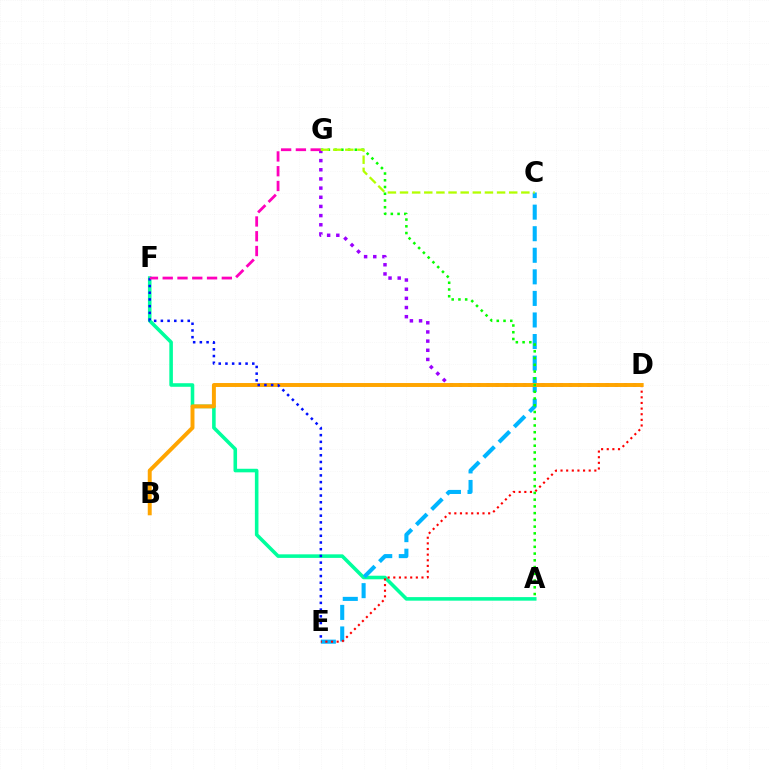{('A', 'F'): [{'color': '#00ff9d', 'line_style': 'solid', 'thickness': 2.57}], ('C', 'E'): [{'color': '#00b5ff', 'line_style': 'dashed', 'thickness': 2.93}], ('D', 'E'): [{'color': '#ff0000', 'line_style': 'dotted', 'thickness': 1.53}], ('D', 'G'): [{'color': '#9b00ff', 'line_style': 'dotted', 'thickness': 2.49}], ('B', 'D'): [{'color': '#ffa500', 'line_style': 'solid', 'thickness': 2.84}], ('E', 'F'): [{'color': '#0010ff', 'line_style': 'dotted', 'thickness': 1.82}], ('A', 'G'): [{'color': '#08ff00', 'line_style': 'dotted', 'thickness': 1.83}], ('F', 'G'): [{'color': '#ff00bd', 'line_style': 'dashed', 'thickness': 2.01}], ('C', 'G'): [{'color': '#b3ff00', 'line_style': 'dashed', 'thickness': 1.65}]}